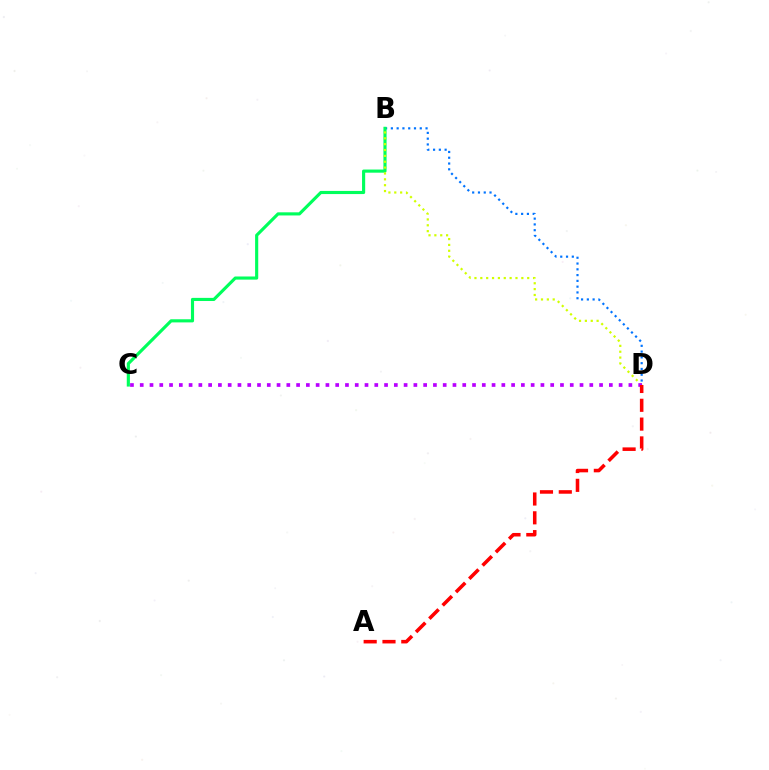{('B', 'D'): [{'color': '#0074ff', 'line_style': 'dotted', 'thickness': 1.57}, {'color': '#d1ff00', 'line_style': 'dotted', 'thickness': 1.59}], ('B', 'C'): [{'color': '#00ff5c', 'line_style': 'solid', 'thickness': 2.26}], ('C', 'D'): [{'color': '#b900ff', 'line_style': 'dotted', 'thickness': 2.66}], ('A', 'D'): [{'color': '#ff0000', 'line_style': 'dashed', 'thickness': 2.56}]}